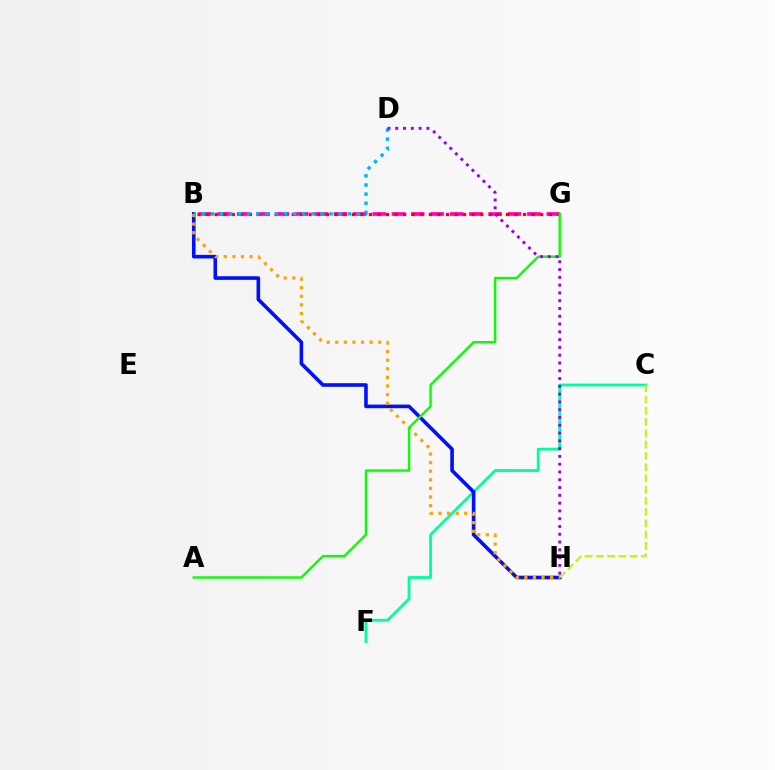{('C', 'F'): [{'color': '#00ff9d', 'line_style': 'solid', 'thickness': 2.02}], ('B', 'H'): [{'color': '#0010ff', 'line_style': 'solid', 'thickness': 2.6}, {'color': '#ffa500', 'line_style': 'dotted', 'thickness': 2.33}], ('C', 'H'): [{'color': '#b3ff00', 'line_style': 'dashed', 'thickness': 1.53}], ('B', 'G'): [{'color': '#ff00bd', 'line_style': 'dashed', 'thickness': 2.63}, {'color': '#ff0000', 'line_style': 'dotted', 'thickness': 2.33}], ('A', 'G'): [{'color': '#08ff00', 'line_style': 'solid', 'thickness': 1.72}], ('B', 'D'): [{'color': '#00b5ff', 'line_style': 'dotted', 'thickness': 2.48}], ('D', 'H'): [{'color': '#9b00ff', 'line_style': 'dotted', 'thickness': 2.12}]}